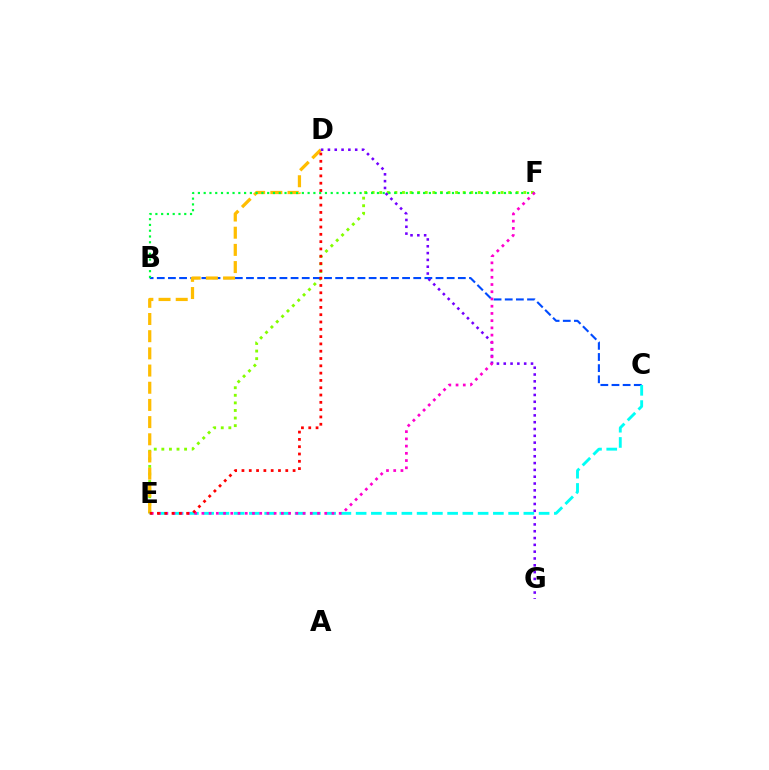{('E', 'F'): [{'color': '#84ff00', 'line_style': 'dotted', 'thickness': 2.06}, {'color': '#ff00cf', 'line_style': 'dotted', 'thickness': 1.96}], ('B', 'C'): [{'color': '#004bff', 'line_style': 'dashed', 'thickness': 1.51}], ('D', 'E'): [{'color': '#ffbd00', 'line_style': 'dashed', 'thickness': 2.33}, {'color': '#ff0000', 'line_style': 'dotted', 'thickness': 1.98}], ('D', 'G'): [{'color': '#7200ff', 'line_style': 'dotted', 'thickness': 1.85}], ('B', 'F'): [{'color': '#00ff39', 'line_style': 'dotted', 'thickness': 1.57}], ('C', 'E'): [{'color': '#00fff6', 'line_style': 'dashed', 'thickness': 2.07}]}